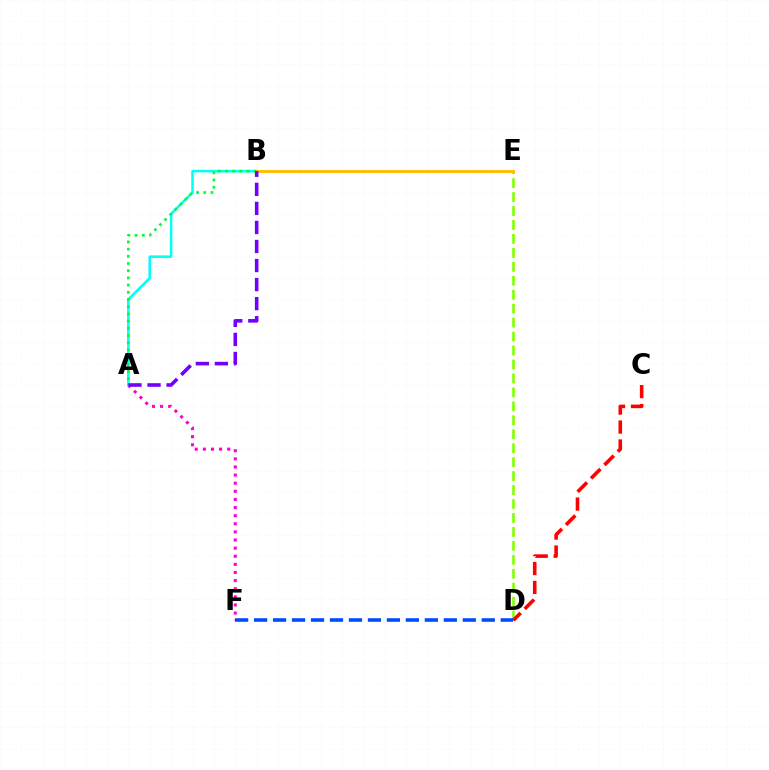{('A', 'F'): [{'color': '#ff00cf', 'line_style': 'dotted', 'thickness': 2.21}], ('A', 'B'): [{'color': '#00fff6', 'line_style': 'solid', 'thickness': 1.82}, {'color': '#00ff39', 'line_style': 'dotted', 'thickness': 1.96}, {'color': '#7200ff', 'line_style': 'dashed', 'thickness': 2.59}], ('D', 'E'): [{'color': '#84ff00', 'line_style': 'dashed', 'thickness': 1.9}], ('C', 'D'): [{'color': '#ff0000', 'line_style': 'dashed', 'thickness': 2.57}], ('B', 'E'): [{'color': '#ffbd00', 'line_style': 'solid', 'thickness': 2.06}], ('D', 'F'): [{'color': '#004bff', 'line_style': 'dashed', 'thickness': 2.58}]}